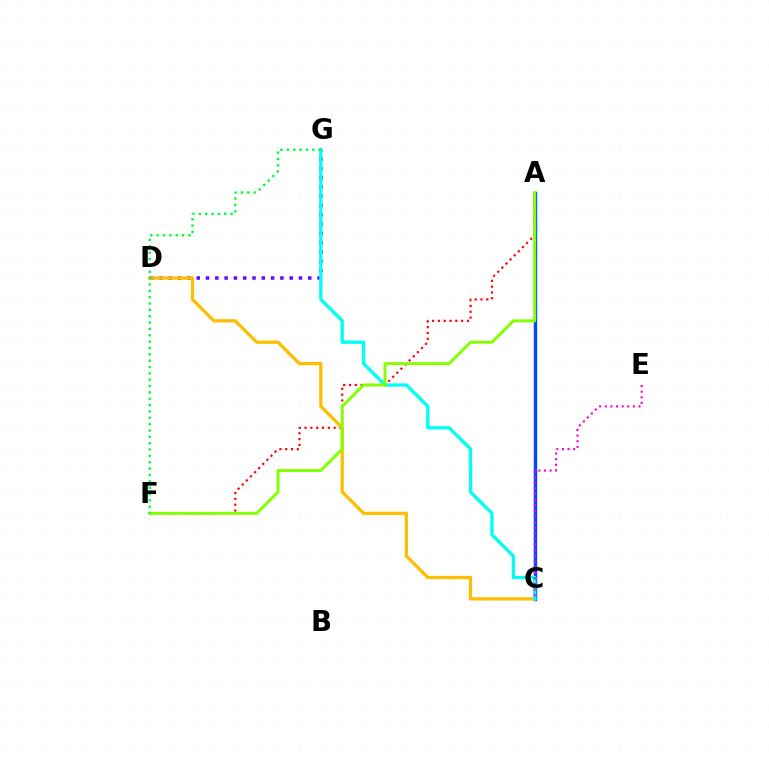{('D', 'G'): [{'color': '#7200ff', 'line_style': 'dotted', 'thickness': 2.53}], ('A', 'F'): [{'color': '#ff0000', 'line_style': 'dotted', 'thickness': 1.58}, {'color': '#84ff00', 'line_style': 'solid', 'thickness': 2.13}], ('A', 'C'): [{'color': '#004bff', 'line_style': 'solid', 'thickness': 2.48}], ('C', 'D'): [{'color': '#ffbd00', 'line_style': 'solid', 'thickness': 2.35}], ('C', 'G'): [{'color': '#00fff6', 'line_style': 'solid', 'thickness': 2.38}], ('C', 'E'): [{'color': '#ff00cf', 'line_style': 'dotted', 'thickness': 1.53}], ('F', 'G'): [{'color': '#00ff39', 'line_style': 'dotted', 'thickness': 1.73}]}